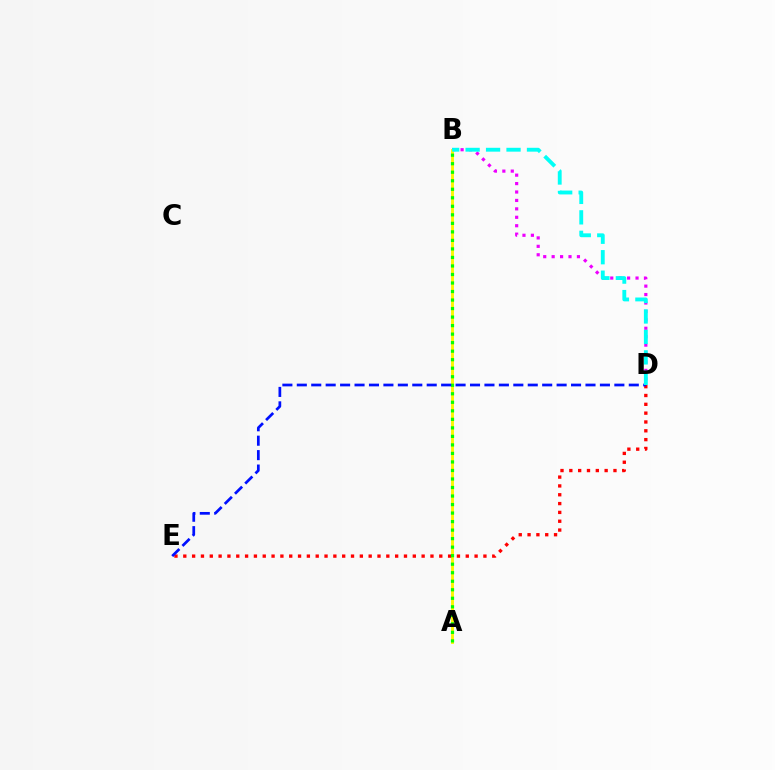{('B', 'D'): [{'color': '#ee00ff', 'line_style': 'dotted', 'thickness': 2.29}, {'color': '#00fff6', 'line_style': 'dashed', 'thickness': 2.78}], ('A', 'B'): [{'color': '#fcf500', 'line_style': 'solid', 'thickness': 2.07}, {'color': '#08ff00', 'line_style': 'dotted', 'thickness': 2.32}], ('D', 'E'): [{'color': '#ff0000', 'line_style': 'dotted', 'thickness': 2.4}, {'color': '#0010ff', 'line_style': 'dashed', 'thickness': 1.96}]}